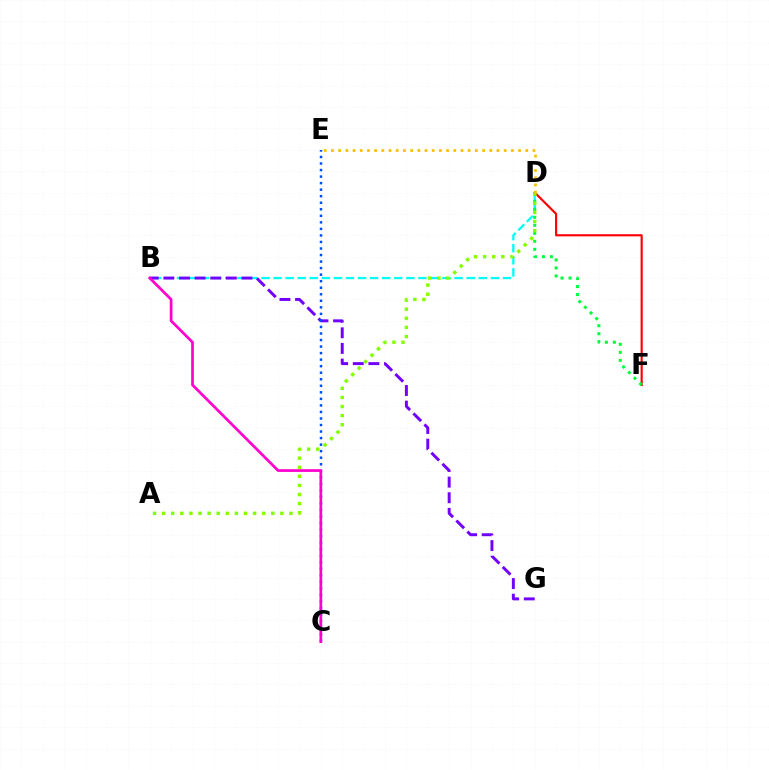{('D', 'F'): [{'color': '#ff0000', 'line_style': 'solid', 'thickness': 1.54}, {'color': '#00ff39', 'line_style': 'dotted', 'thickness': 2.17}], ('B', 'D'): [{'color': '#00fff6', 'line_style': 'dashed', 'thickness': 1.64}], ('B', 'G'): [{'color': '#7200ff', 'line_style': 'dashed', 'thickness': 2.12}], ('C', 'E'): [{'color': '#004bff', 'line_style': 'dotted', 'thickness': 1.78}], ('B', 'C'): [{'color': '#ff00cf', 'line_style': 'solid', 'thickness': 1.95}], ('A', 'D'): [{'color': '#84ff00', 'line_style': 'dotted', 'thickness': 2.47}], ('D', 'E'): [{'color': '#ffbd00', 'line_style': 'dotted', 'thickness': 1.96}]}